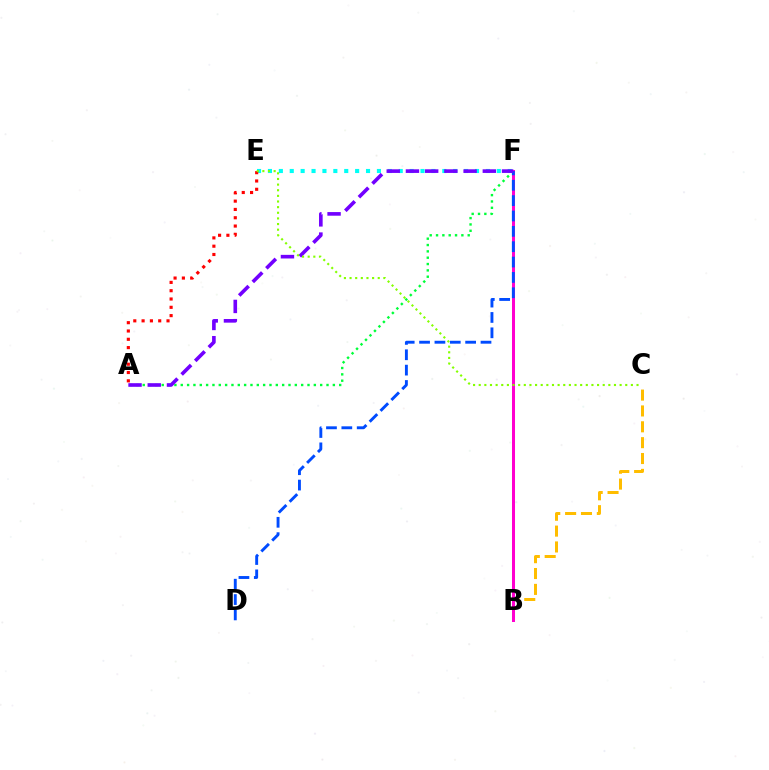{('B', 'C'): [{'color': '#ffbd00', 'line_style': 'dashed', 'thickness': 2.15}], ('E', 'F'): [{'color': '#00fff6', 'line_style': 'dotted', 'thickness': 2.96}], ('A', 'E'): [{'color': '#ff0000', 'line_style': 'dotted', 'thickness': 2.26}], ('A', 'F'): [{'color': '#00ff39', 'line_style': 'dotted', 'thickness': 1.72}, {'color': '#7200ff', 'line_style': 'dashed', 'thickness': 2.61}], ('B', 'F'): [{'color': '#ff00cf', 'line_style': 'solid', 'thickness': 2.17}], ('D', 'F'): [{'color': '#004bff', 'line_style': 'dashed', 'thickness': 2.09}], ('C', 'E'): [{'color': '#84ff00', 'line_style': 'dotted', 'thickness': 1.53}]}